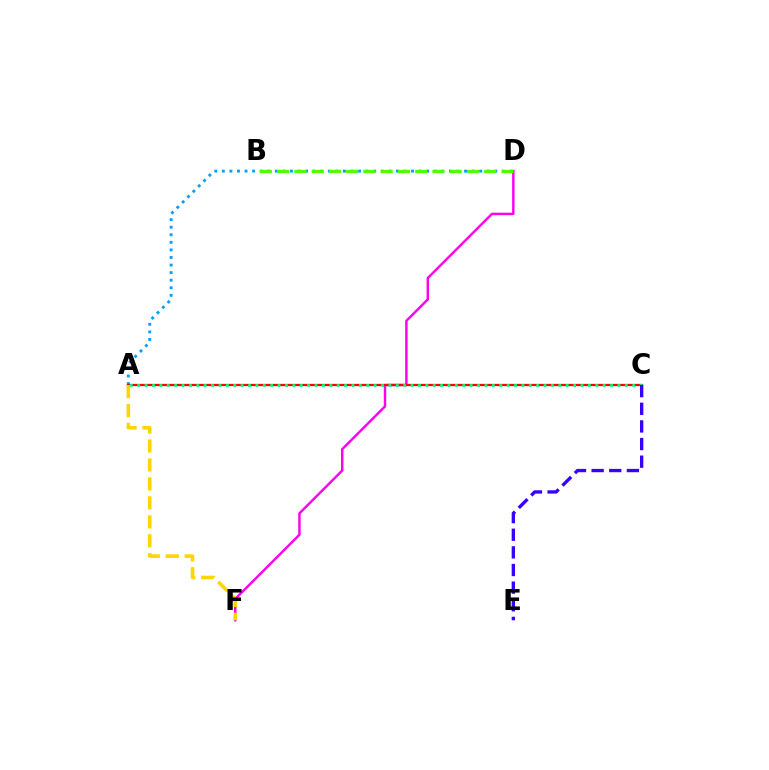{('A', 'D'): [{'color': '#009eff', 'line_style': 'dotted', 'thickness': 2.06}], ('D', 'F'): [{'color': '#ff00ed', 'line_style': 'solid', 'thickness': 1.76}], ('A', 'C'): [{'color': '#ff0000', 'line_style': 'solid', 'thickness': 1.63}, {'color': '#00ff86', 'line_style': 'dotted', 'thickness': 2.01}], ('C', 'E'): [{'color': '#3700ff', 'line_style': 'dashed', 'thickness': 2.4}], ('A', 'F'): [{'color': '#ffd500', 'line_style': 'dashed', 'thickness': 2.57}], ('B', 'D'): [{'color': '#4fff00', 'line_style': 'dashed', 'thickness': 2.34}]}